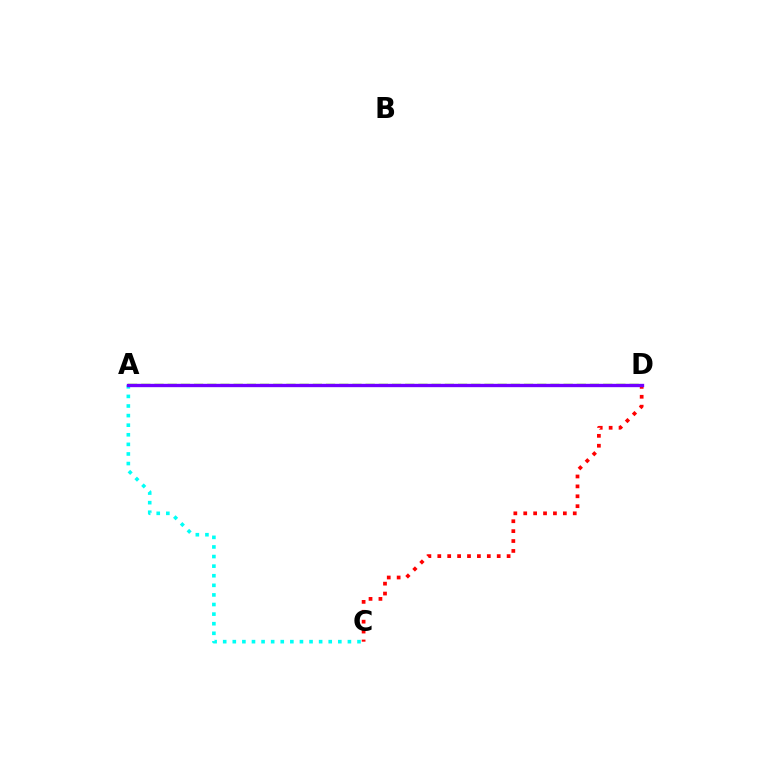{('A', 'D'): [{'color': '#84ff00', 'line_style': 'dashed', 'thickness': 1.79}, {'color': '#7200ff', 'line_style': 'solid', 'thickness': 2.42}], ('A', 'C'): [{'color': '#00fff6', 'line_style': 'dotted', 'thickness': 2.61}], ('C', 'D'): [{'color': '#ff0000', 'line_style': 'dotted', 'thickness': 2.69}]}